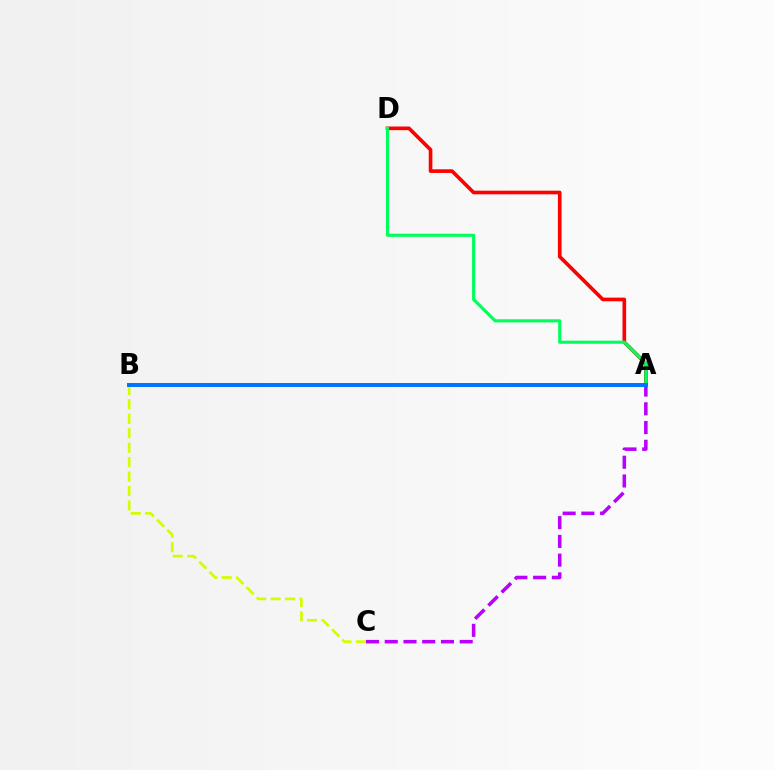{('A', 'D'): [{'color': '#ff0000', 'line_style': 'solid', 'thickness': 2.63}, {'color': '#00ff5c', 'line_style': 'solid', 'thickness': 2.25}], ('B', 'C'): [{'color': '#d1ff00', 'line_style': 'dashed', 'thickness': 1.96}], ('A', 'C'): [{'color': '#b900ff', 'line_style': 'dashed', 'thickness': 2.55}], ('A', 'B'): [{'color': '#0074ff', 'line_style': 'solid', 'thickness': 2.86}]}